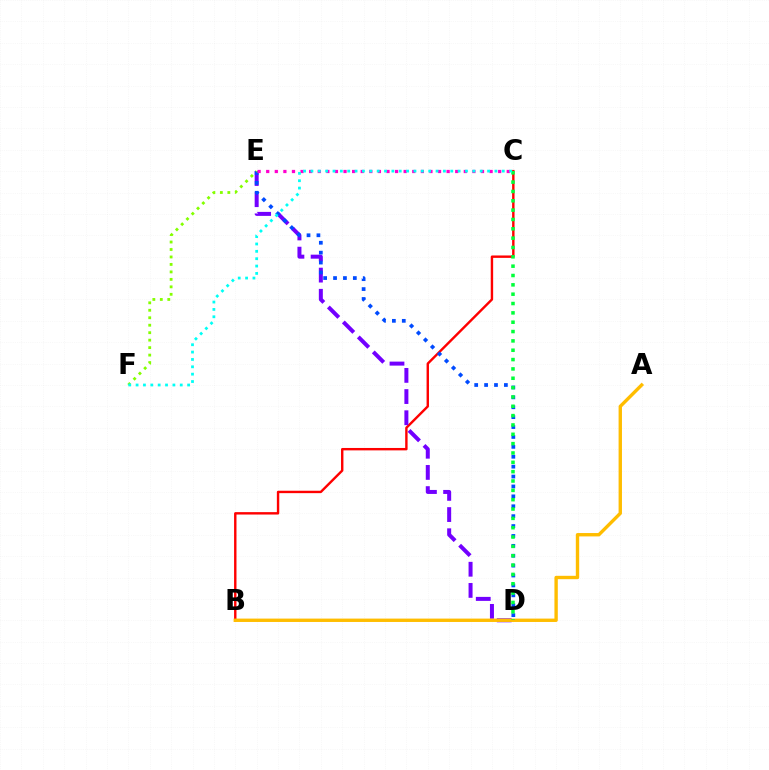{('B', 'C'): [{'color': '#ff0000', 'line_style': 'solid', 'thickness': 1.73}], ('D', 'E'): [{'color': '#7200ff', 'line_style': 'dashed', 'thickness': 2.88}, {'color': '#004bff', 'line_style': 'dotted', 'thickness': 2.69}], ('A', 'B'): [{'color': '#ffbd00', 'line_style': 'solid', 'thickness': 2.43}], ('E', 'F'): [{'color': '#84ff00', 'line_style': 'dotted', 'thickness': 2.03}], ('C', 'D'): [{'color': '#00ff39', 'line_style': 'dotted', 'thickness': 2.54}], ('C', 'E'): [{'color': '#ff00cf', 'line_style': 'dotted', 'thickness': 2.33}], ('C', 'F'): [{'color': '#00fff6', 'line_style': 'dotted', 'thickness': 2.0}]}